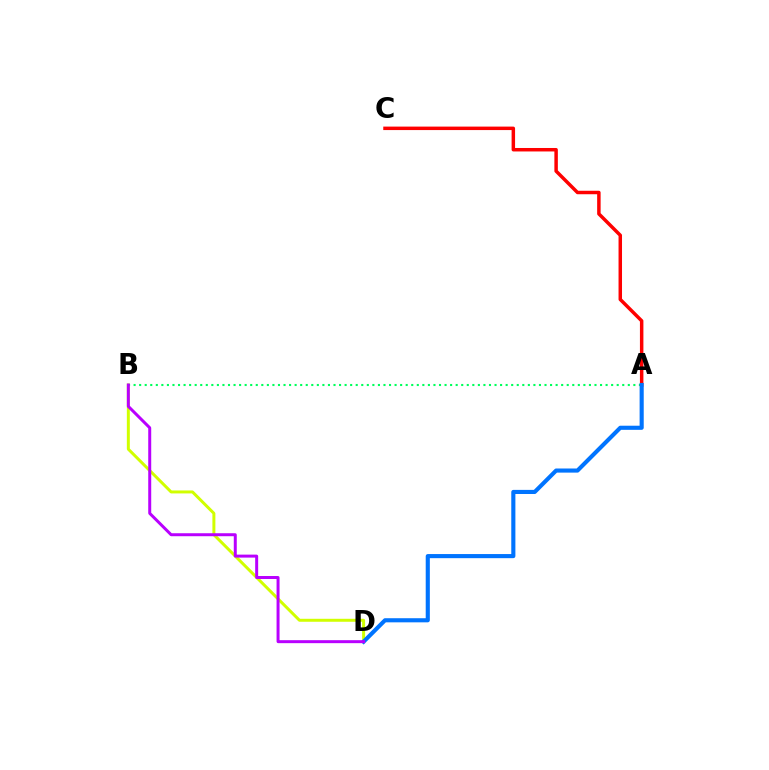{('B', 'D'): [{'color': '#d1ff00', 'line_style': 'solid', 'thickness': 2.14}, {'color': '#b900ff', 'line_style': 'solid', 'thickness': 2.15}], ('A', 'B'): [{'color': '#00ff5c', 'line_style': 'dotted', 'thickness': 1.51}], ('A', 'C'): [{'color': '#ff0000', 'line_style': 'solid', 'thickness': 2.5}], ('A', 'D'): [{'color': '#0074ff', 'line_style': 'solid', 'thickness': 2.96}]}